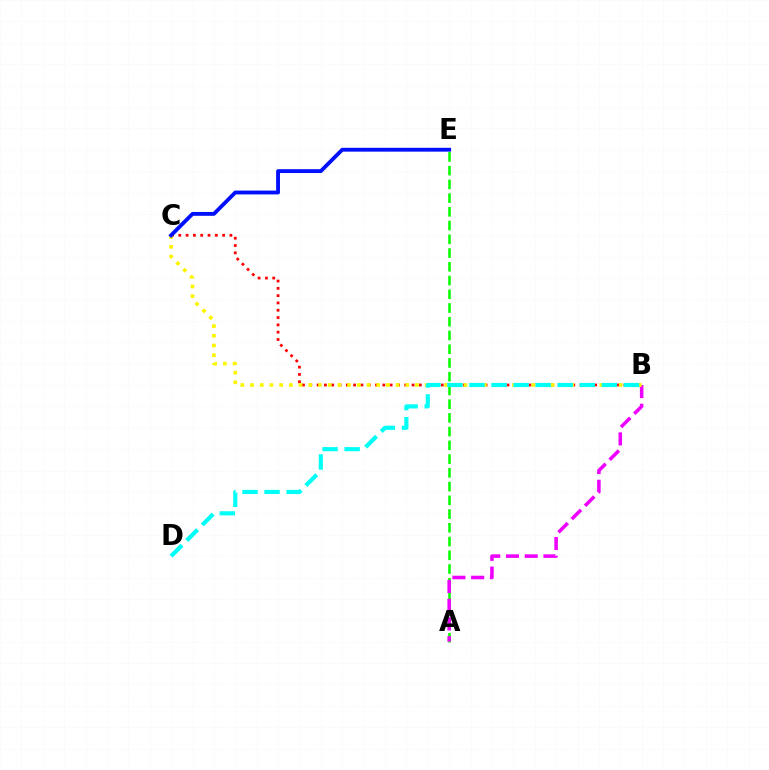{('A', 'E'): [{'color': '#08ff00', 'line_style': 'dashed', 'thickness': 1.87}], ('B', 'C'): [{'color': '#ff0000', 'line_style': 'dotted', 'thickness': 1.98}, {'color': '#fcf500', 'line_style': 'dotted', 'thickness': 2.64}], ('A', 'B'): [{'color': '#ee00ff', 'line_style': 'dashed', 'thickness': 2.55}], ('B', 'D'): [{'color': '#00fff6', 'line_style': 'dashed', 'thickness': 3.0}], ('C', 'E'): [{'color': '#0010ff', 'line_style': 'solid', 'thickness': 2.76}]}